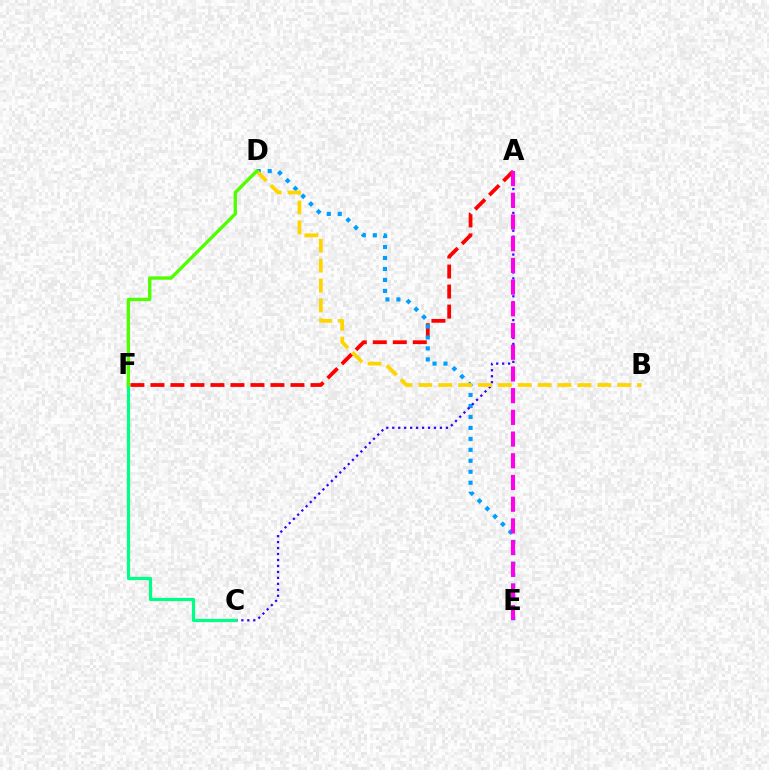{('A', 'F'): [{'color': '#ff0000', 'line_style': 'dashed', 'thickness': 2.72}], ('D', 'E'): [{'color': '#009eff', 'line_style': 'dotted', 'thickness': 2.98}], ('A', 'C'): [{'color': '#3700ff', 'line_style': 'dotted', 'thickness': 1.62}], ('C', 'F'): [{'color': '#00ff86', 'line_style': 'solid', 'thickness': 2.29}], ('A', 'E'): [{'color': '#ff00ed', 'line_style': 'dashed', 'thickness': 2.95}], ('B', 'D'): [{'color': '#ffd500', 'line_style': 'dashed', 'thickness': 2.7}], ('D', 'F'): [{'color': '#4fff00', 'line_style': 'solid', 'thickness': 2.42}]}